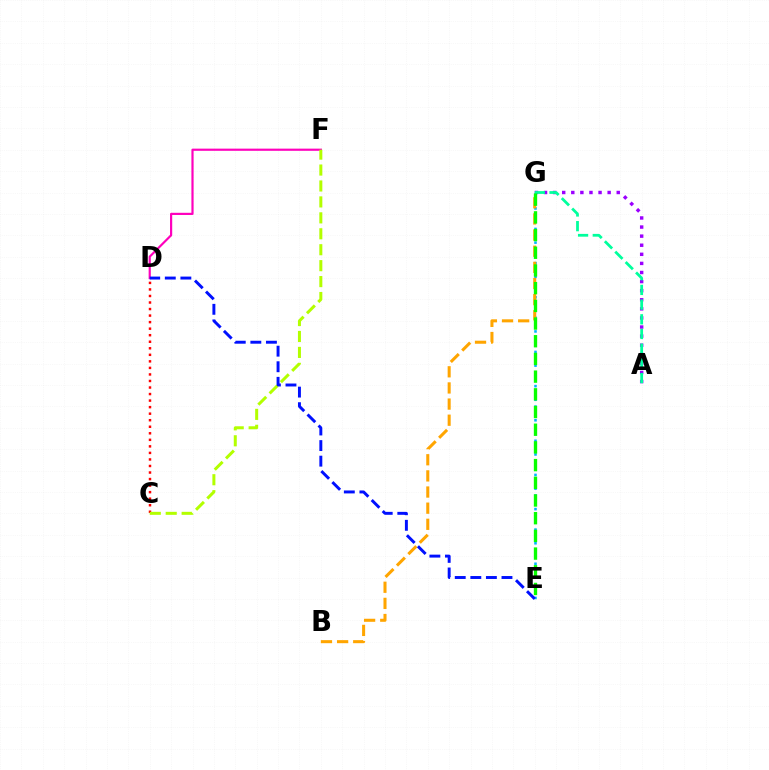{('A', 'G'): [{'color': '#9b00ff', 'line_style': 'dotted', 'thickness': 2.47}, {'color': '#00ff9d', 'line_style': 'dashed', 'thickness': 2.0}], ('D', 'F'): [{'color': '#ff00bd', 'line_style': 'solid', 'thickness': 1.57}], ('E', 'G'): [{'color': '#00b5ff', 'line_style': 'dotted', 'thickness': 1.86}, {'color': '#08ff00', 'line_style': 'dashed', 'thickness': 2.4}], ('B', 'G'): [{'color': '#ffa500', 'line_style': 'dashed', 'thickness': 2.19}], ('C', 'D'): [{'color': '#ff0000', 'line_style': 'dotted', 'thickness': 1.78}], ('C', 'F'): [{'color': '#b3ff00', 'line_style': 'dashed', 'thickness': 2.16}], ('D', 'E'): [{'color': '#0010ff', 'line_style': 'dashed', 'thickness': 2.12}]}